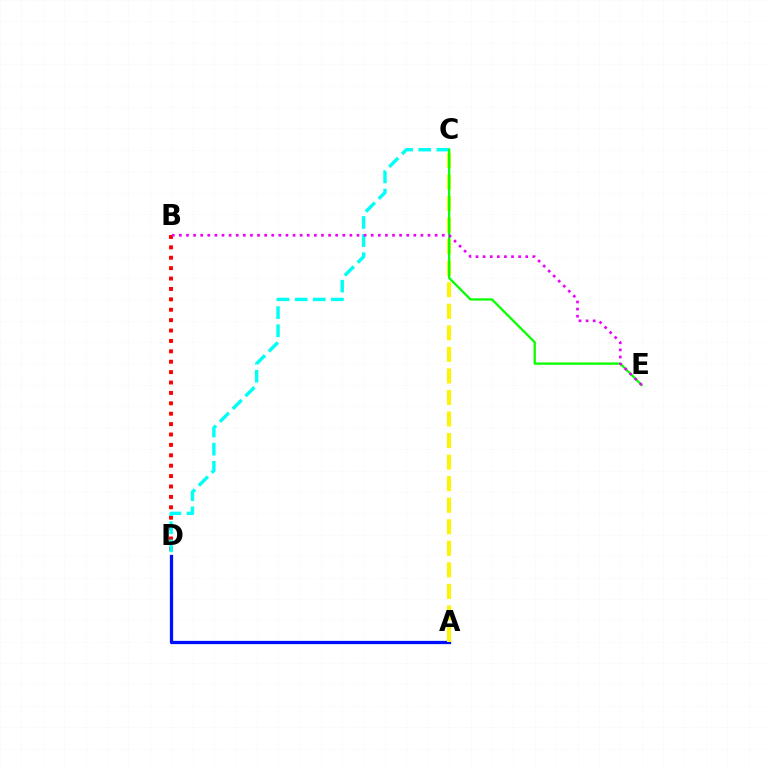{('A', 'D'): [{'color': '#0010ff', 'line_style': 'solid', 'thickness': 2.35}], ('A', 'C'): [{'color': '#fcf500', 'line_style': 'dashed', 'thickness': 2.93}], ('B', 'D'): [{'color': '#ff0000', 'line_style': 'dotted', 'thickness': 2.82}], ('C', 'D'): [{'color': '#00fff6', 'line_style': 'dashed', 'thickness': 2.46}], ('C', 'E'): [{'color': '#08ff00', 'line_style': 'solid', 'thickness': 1.64}], ('B', 'E'): [{'color': '#ee00ff', 'line_style': 'dotted', 'thickness': 1.93}]}